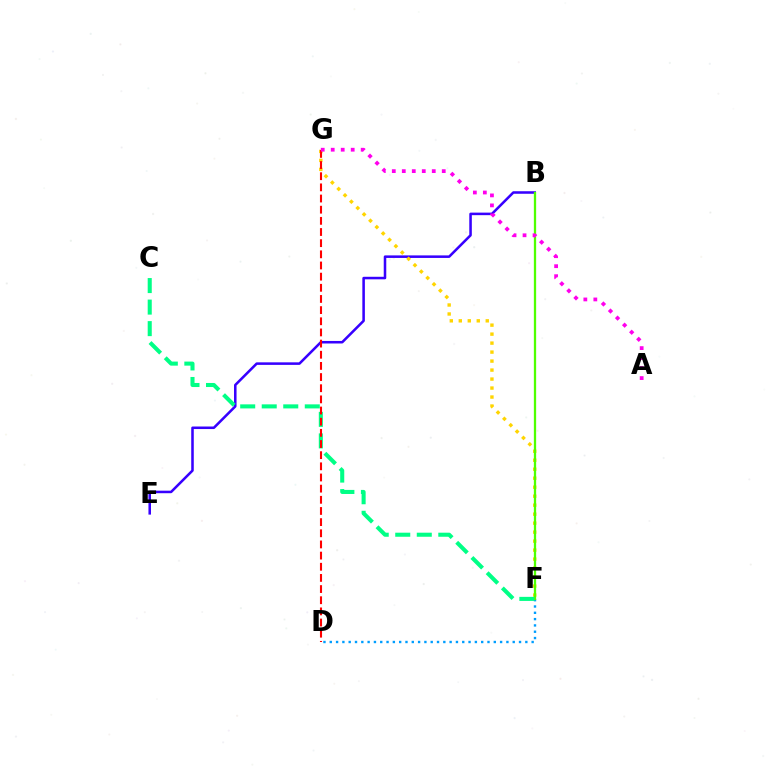{('B', 'E'): [{'color': '#3700ff', 'line_style': 'solid', 'thickness': 1.83}], ('F', 'G'): [{'color': '#ffd500', 'line_style': 'dotted', 'thickness': 2.44}], ('D', 'F'): [{'color': '#009eff', 'line_style': 'dotted', 'thickness': 1.71}], ('B', 'F'): [{'color': '#4fff00', 'line_style': 'solid', 'thickness': 1.65}], ('C', 'F'): [{'color': '#00ff86', 'line_style': 'dashed', 'thickness': 2.92}], ('D', 'G'): [{'color': '#ff0000', 'line_style': 'dashed', 'thickness': 1.52}], ('A', 'G'): [{'color': '#ff00ed', 'line_style': 'dotted', 'thickness': 2.71}]}